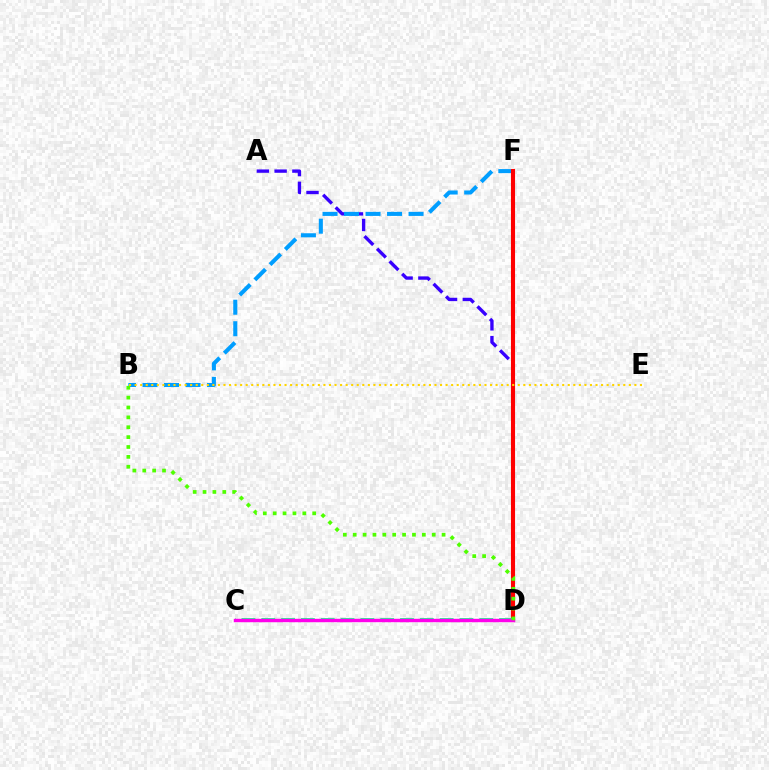{('A', 'D'): [{'color': '#3700ff', 'line_style': 'dashed', 'thickness': 2.41}], ('B', 'F'): [{'color': '#009eff', 'line_style': 'dashed', 'thickness': 2.92}], ('D', 'F'): [{'color': '#ff0000', 'line_style': 'solid', 'thickness': 2.95}], ('C', 'D'): [{'color': '#00ff86', 'line_style': 'dashed', 'thickness': 2.69}, {'color': '#ff00ed', 'line_style': 'solid', 'thickness': 2.46}], ('B', 'E'): [{'color': '#ffd500', 'line_style': 'dotted', 'thickness': 1.51}], ('B', 'D'): [{'color': '#4fff00', 'line_style': 'dotted', 'thickness': 2.68}]}